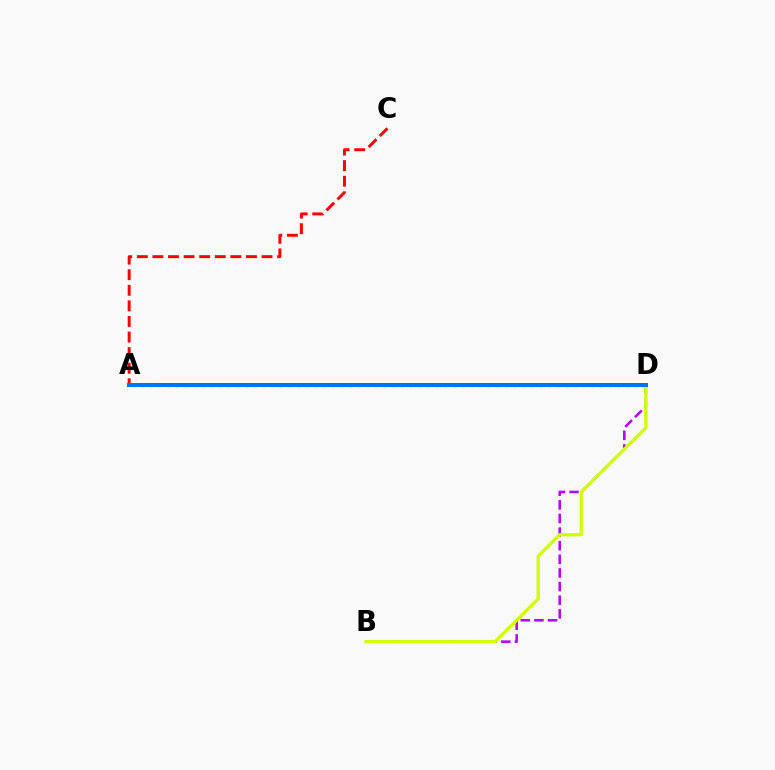{('A', 'D'): [{'color': '#00ff5c', 'line_style': 'dotted', 'thickness': 2.35}, {'color': '#0074ff', 'line_style': 'solid', 'thickness': 2.89}], ('A', 'C'): [{'color': '#ff0000', 'line_style': 'dashed', 'thickness': 2.12}], ('B', 'D'): [{'color': '#b900ff', 'line_style': 'dashed', 'thickness': 1.85}, {'color': '#d1ff00', 'line_style': 'solid', 'thickness': 2.36}]}